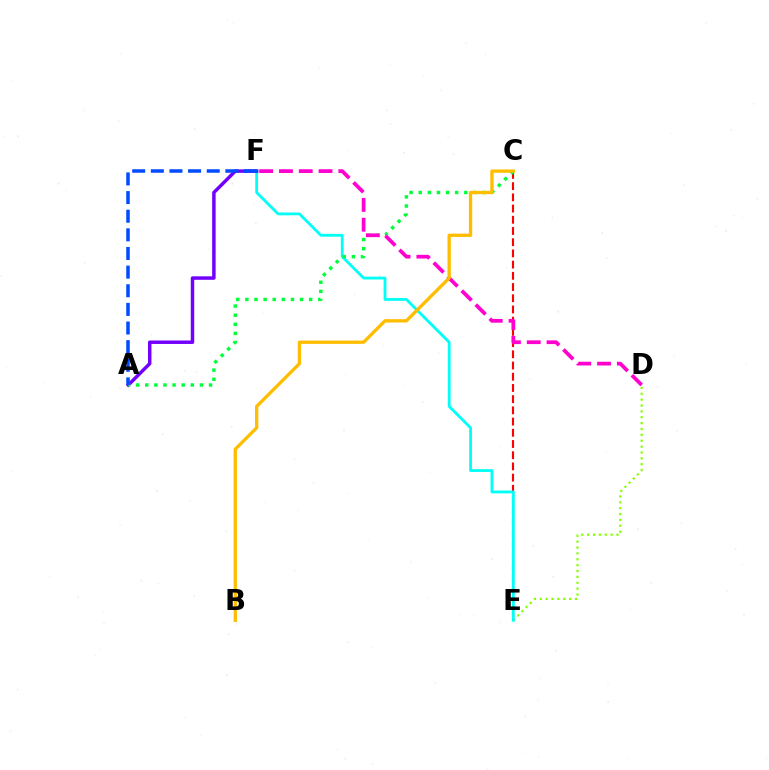{('D', 'E'): [{'color': '#84ff00', 'line_style': 'dotted', 'thickness': 1.59}], ('C', 'E'): [{'color': '#ff0000', 'line_style': 'dashed', 'thickness': 1.52}], ('E', 'F'): [{'color': '#00fff6', 'line_style': 'solid', 'thickness': 2.02}], ('A', 'F'): [{'color': '#7200ff', 'line_style': 'solid', 'thickness': 2.5}, {'color': '#004bff', 'line_style': 'dashed', 'thickness': 2.53}], ('A', 'C'): [{'color': '#00ff39', 'line_style': 'dotted', 'thickness': 2.48}], ('D', 'F'): [{'color': '#ff00cf', 'line_style': 'dashed', 'thickness': 2.69}], ('B', 'C'): [{'color': '#ffbd00', 'line_style': 'solid', 'thickness': 2.38}]}